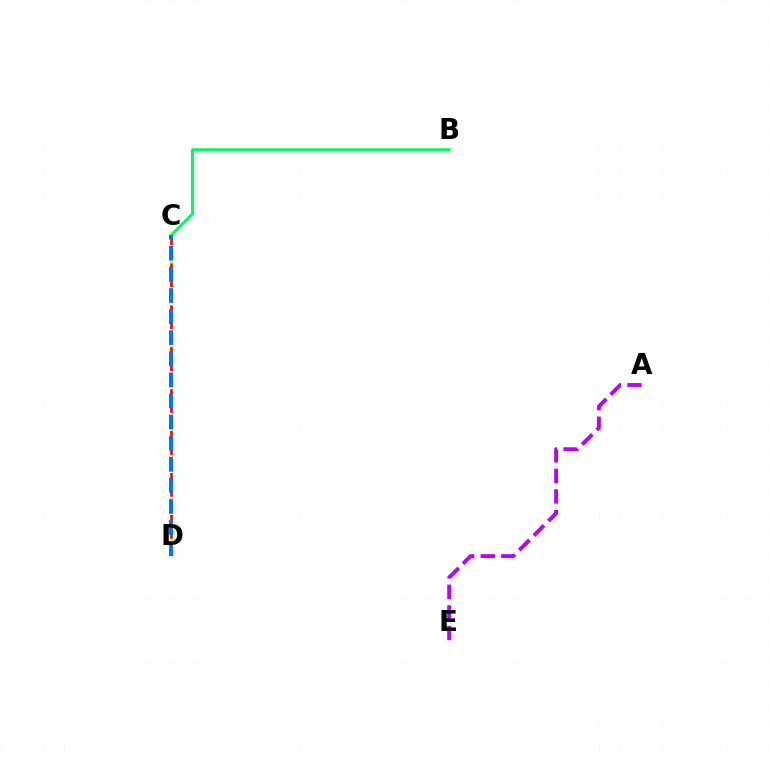{('C', 'D'): [{'color': '#d1ff00', 'line_style': 'dotted', 'thickness': 2.09}, {'color': '#ff0000', 'line_style': 'dashed', 'thickness': 1.9}, {'color': '#0074ff', 'line_style': 'dashed', 'thickness': 2.87}], ('A', 'E'): [{'color': '#b900ff', 'line_style': 'dashed', 'thickness': 2.8}], ('B', 'C'): [{'color': '#00ff5c', 'line_style': 'solid', 'thickness': 2.16}]}